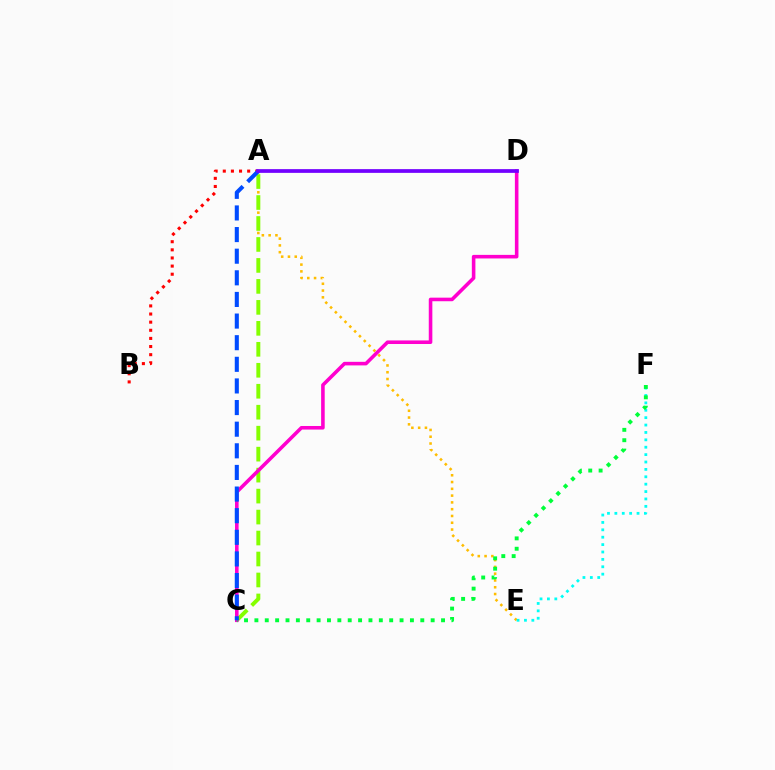{('A', 'E'): [{'color': '#ffbd00', 'line_style': 'dotted', 'thickness': 1.84}], ('A', 'B'): [{'color': '#ff0000', 'line_style': 'dotted', 'thickness': 2.21}], ('A', 'C'): [{'color': '#84ff00', 'line_style': 'dashed', 'thickness': 2.85}, {'color': '#004bff', 'line_style': 'dashed', 'thickness': 2.94}], ('E', 'F'): [{'color': '#00fff6', 'line_style': 'dotted', 'thickness': 2.01}], ('C', 'D'): [{'color': '#ff00cf', 'line_style': 'solid', 'thickness': 2.58}], ('C', 'F'): [{'color': '#00ff39', 'line_style': 'dotted', 'thickness': 2.82}], ('A', 'D'): [{'color': '#7200ff', 'line_style': 'solid', 'thickness': 2.68}]}